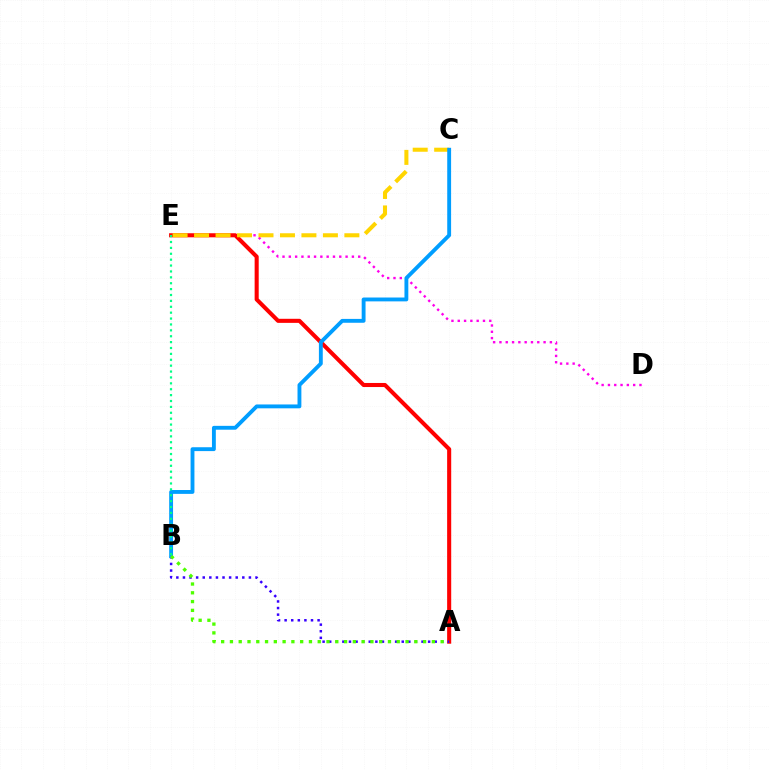{('D', 'E'): [{'color': '#ff00ed', 'line_style': 'dotted', 'thickness': 1.71}], ('A', 'E'): [{'color': '#ff0000', 'line_style': 'solid', 'thickness': 2.93}], ('A', 'B'): [{'color': '#3700ff', 'line_style': 'dotted', 'thickness': 1.79}, {'color': '#4fff00', 'line_style': 'dotted', 'thickness': 2.39}], ('C', 'E'): [{'color': '#ffd500', 'line_style': 'dashed', 'thickness': 2.92}], ('B', 'C'): [{'color': '#009eff', 'line_style': 'solid', 'thickness': 2.78}], ('B', 'E'): [{'color': '#00ff86', 'line_style': 'dotted', 'thickness': 1.6}]}